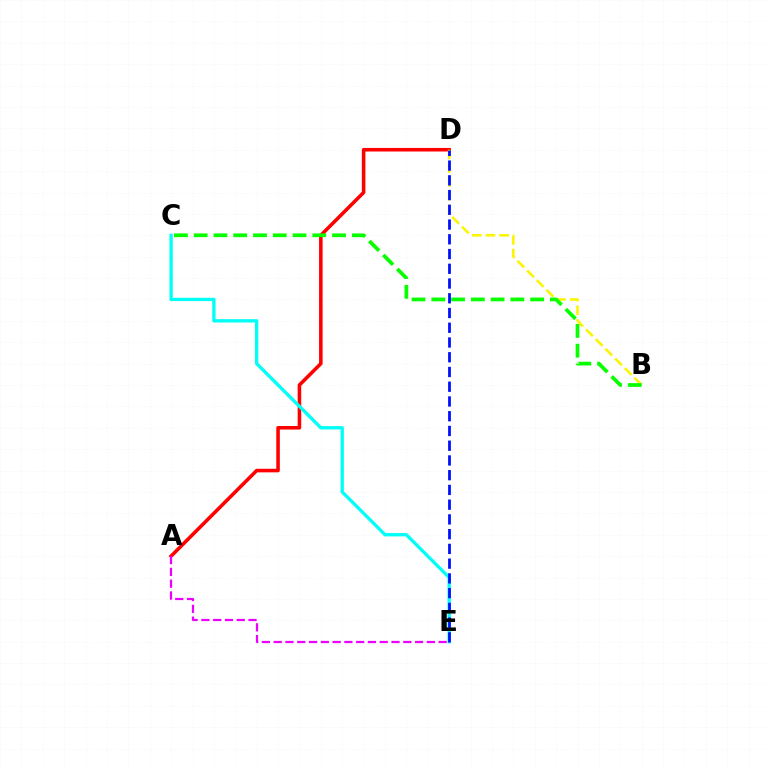{('A', 'D'): [{'color': '#ff0000', 'line_style': 'solid', 'thickness': 2.56}], ('C', 'E'): [{'color': '#00fff6', 'line_style': 'solid', 'thickness': 2.38}], ('B', 'D'): [{'color': '#fcf500', 'line_style': 'dashed', 'thickness': 1.86}], ('B', 'C'): [{'color': '#08ff00', 'line_style': 'dashed', 'thickness': 2.69}], ('D', 'E'): [{'color': '#0010ff', 'line_style': 'dashed', 'thickness': 2.0}], ('A', 'E'): [{'color': '#ee00ff', 'line_style': 'dashed', 'thickness': 1.6}]}